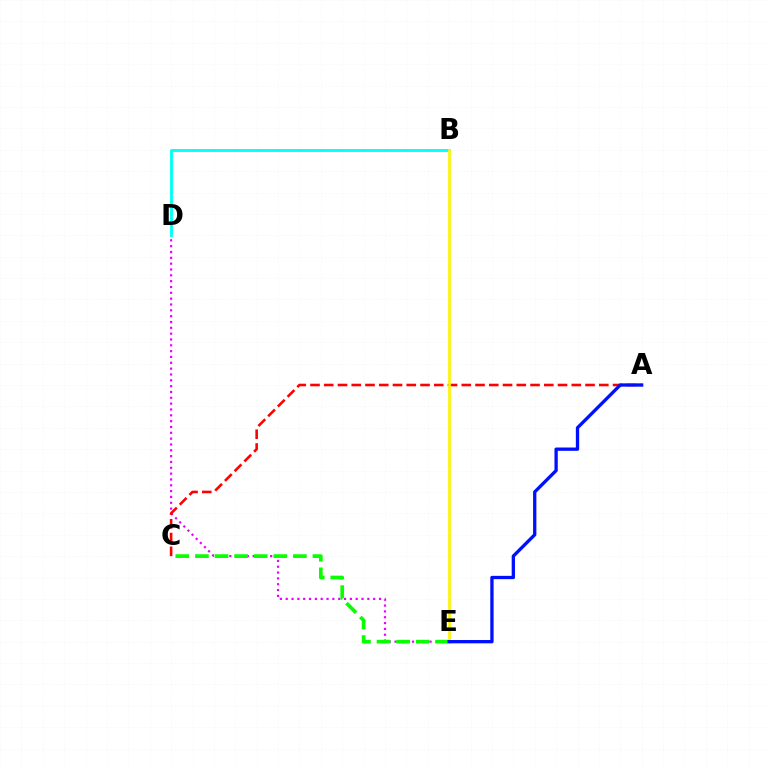{('D', 'E'): [{'color': '#ee00ff', 'line_style': 'dotted', 'thickness': 1.58}], ('B', 'D'): [{'color': '#00fff6', 'line_style': 'solid', 'thickness': 2.04}], ('C', 'E'): [{'color': '#08ff00', 'line_style': 'dashed', 'thickness': 2.66}], ('A', 'C'): [{'color': '#ff0000', 'line_style': 'dashed', 'thickness': 1.87}], ('B', 'E'): [{'color': '#fcf500', 'line_style': 'solid', 'thickness': 1.93}], ('A', 'E'): [{'color': '#0010ff', 'line_style': 'solid', 'thickness': 2.38}]}